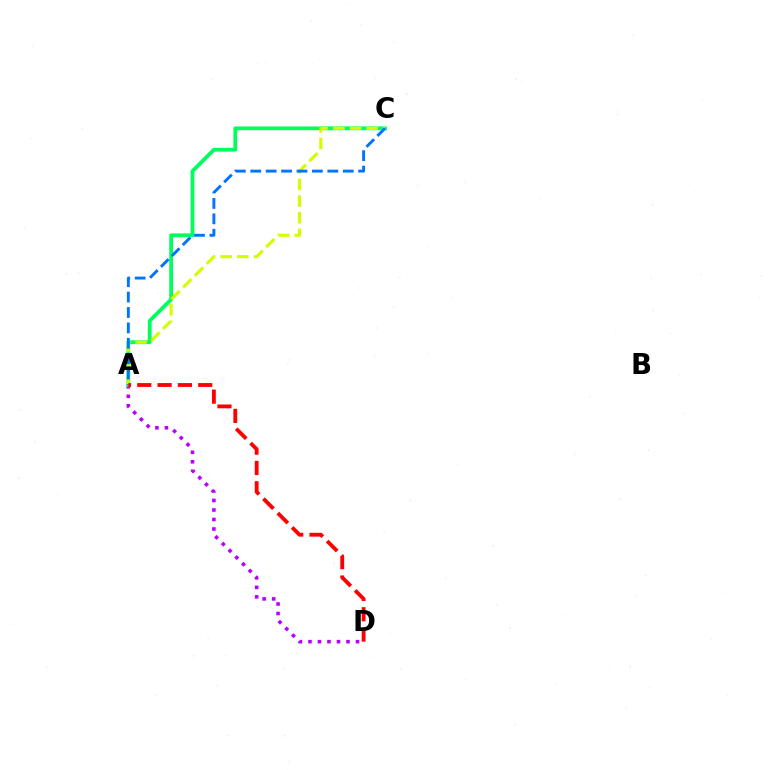{('A', 'D'): [{'color': '#b900ff', 'line_style': 'dotted', 'thickness': 2.58}, {'color': '#ff0000', 'line_style': 'dashed', 'thickness': 2.76}], ('A', 'C'): [{'color': '#00ff5c', 'line_style': 'solid', 'thickness': 2.72}, {'color': '#d1ff00', 'line_style': 'dashed', 'thickness': 2.26}, {'color': '#0074ff', 'line_style': 'dashed', 'thickness': 2.09}]}